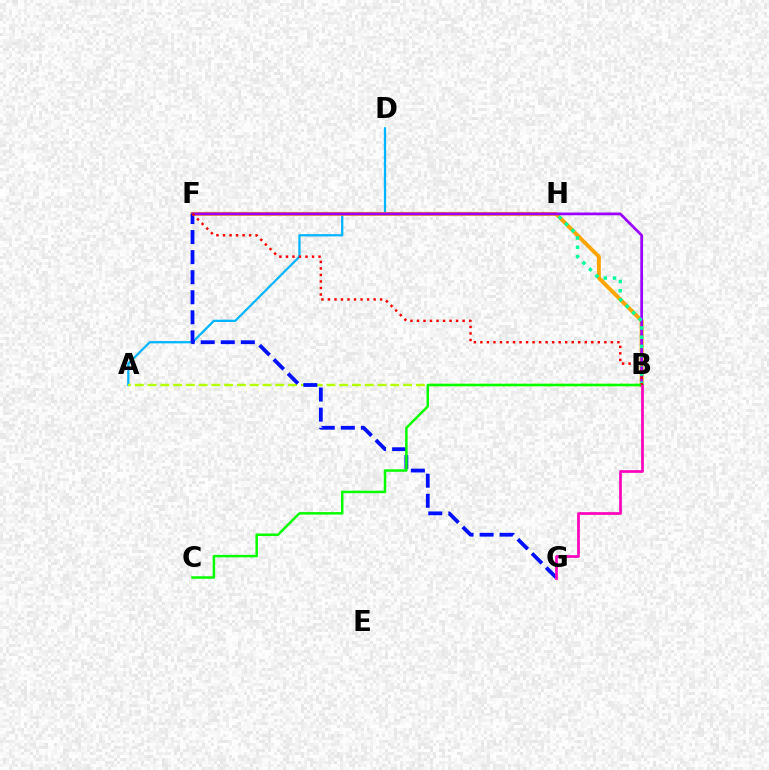{('A', 'D'): [{'color': '#00b5ff', 'line_style': 'solid', 'thickness': 1.64}], ('A', 'B'): [{'color': '#b3ff00', 'line_style': 'dashed', 'thickness': 1.74}], ('B', 'F'): [{'color': '#ffa500', 'line_style': 'solid', 'thickness': 2.83}, {'color': '#9b00ff', 'line_style': 'solid', 'thickness': 1.98}, {'color': '#ff0000', 'line_style': 'dotted', 'thickness': 1.77}], ('F', 'G'): [{'color': '#0010ff', 'line_style': 'dashed', 'thickness': 2.73}], ('B', 'C'): [{'color': '#08ff00', 'line_style': 'solid', 'thickness': 1.81}], ('B', 'G'): [{'color': '#ff00bd', 'line_style': 'solid', 'thickness': 1.94}], ('B', 'H'): [{'color': '#00ff9d', 'line_style': 'dotted', 'thickness': 2.5}]}